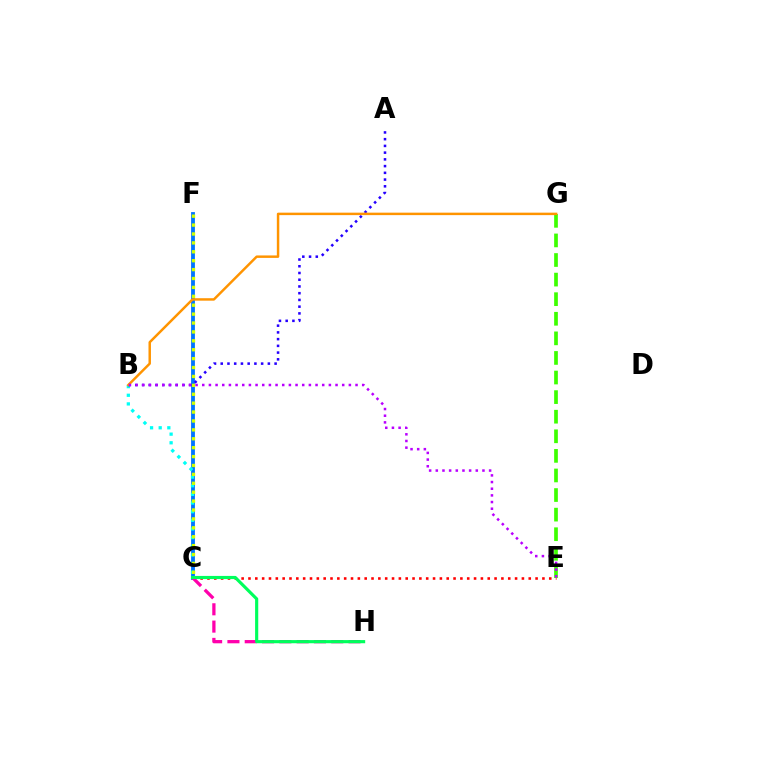{('C', 'F'): [{'color': '#0074ff', 'line_style': 'solid', 'thickness': 2.75}, {'color': '#d1ff00', 'line_style': 'dotted', 'thickness': 2.42}], ('B', 'C'): [{'color': '#00fff6', 'line_style': 'dotted', 'thickness': 2.35}], ('C', 'E'): [{'color': '#ff0000', 'line_style': 'dotted', 'thickness': 1.86}], ('E', 'G'): [{'color': '#3dff00', 'line_style': 'dashed', 'thickness': 2.66}], ('A', 'B'): [{'color': '#2500ff', 'line_style': 'dotted', 'thickness': 1.83}], ('C', 'H'): [{'color': '#ff00ac', 'line_style': 'dashed', 'thickness': 2.35}, {'color': '#00ff5c', 'line_style': 'solid', 'thickness': 2.27}], ('B', 'G'): [{'color': '#ff9400', 'line_style': 'solid', 'thickness': 1.78}], ('B', 'E'): [{'color': '#b900ff', 'line_style': 'dotted', 'thickness': 1.81}]}